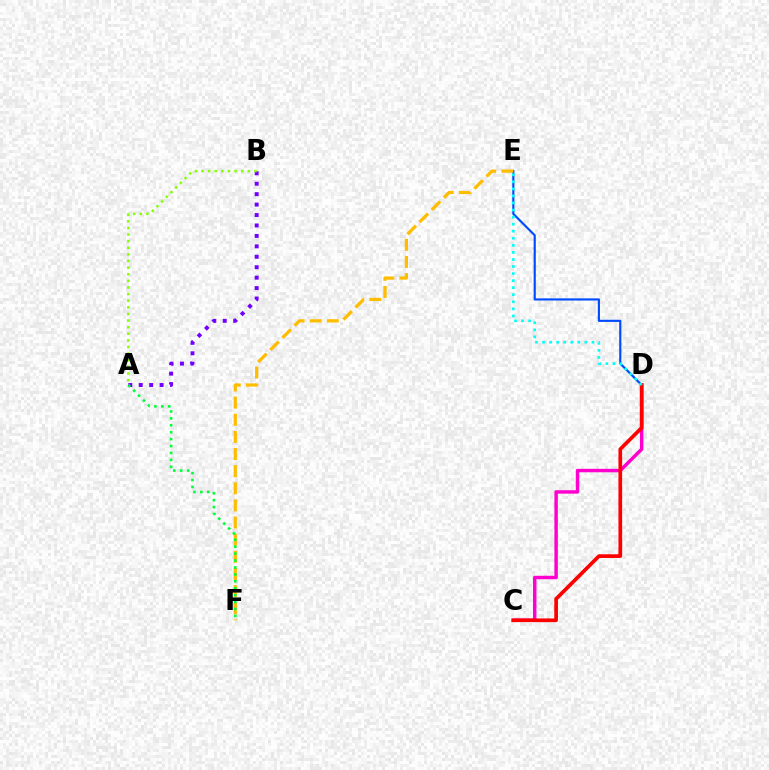{('D', 'E'): [{'color': '#004bff', 'line_style': 'solid', 'thickness': 1.55}, {'color': '#00fff6', 'line_style': 'dotted', 'thickness': 1.92}], ('C', 'D'): [{'color': '#ff00cf', 'line_style': 'solid', 'thickness': 2.48}, {'color': '#ff0000', 'line_style': 'solid', 'thickness': 2.66}], ('A', 'B'): [{'color': '#7200ff', 'line_style': 'dotted', 'thickness': 2.83}, {'color': '#84ff00', 'line_style': 'dotted', 'thickness': 1.8}], ('E', 'F'): [{'color': '#ffbd00', 'line_style': 'dashed', 'thickness': 2.33}], ('A', 'F'): [{'color': '#00ff39', 'line_style': 'dotted', 'thickness': 1.88}]}